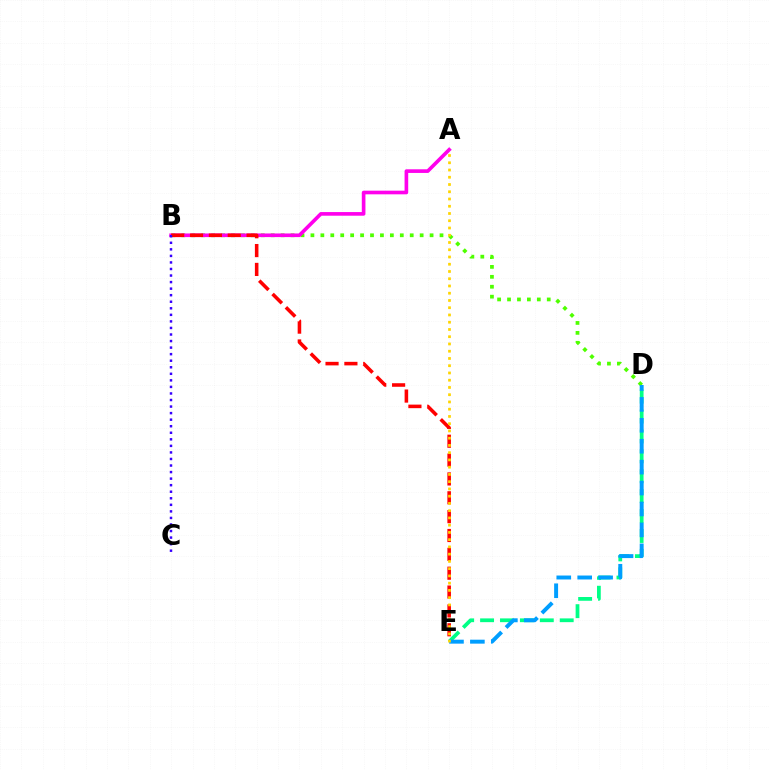{('B', 'D'): [{'color': '#4fff00', 'line_style': 'dotted', 'thickness': 2.7}], ('D', 'E'): [{'color': '#00ff86', 'line_style': 'dashed', 'thickness': 2.7}, {'color': '#009eff', 'line_style': 'dashed', 'thickness': 2.84}], ('A', 'B'): [{'color': '#ff00ed', 'line_style': 'solid', 'thickness': 2.62}], ('B', 'E'): [{'color': '#ff0000', 'line_style': 'dashed', 'thickness': 2.56}], ('B', 'C'): [{'color': '#3700ff', 'line_style': 'dotted', 'thickness': 1.78}], ('A', 'E'): [{'color': '#ffd500', 'line_style': 'dotted', 'thickness': 1.97}]}